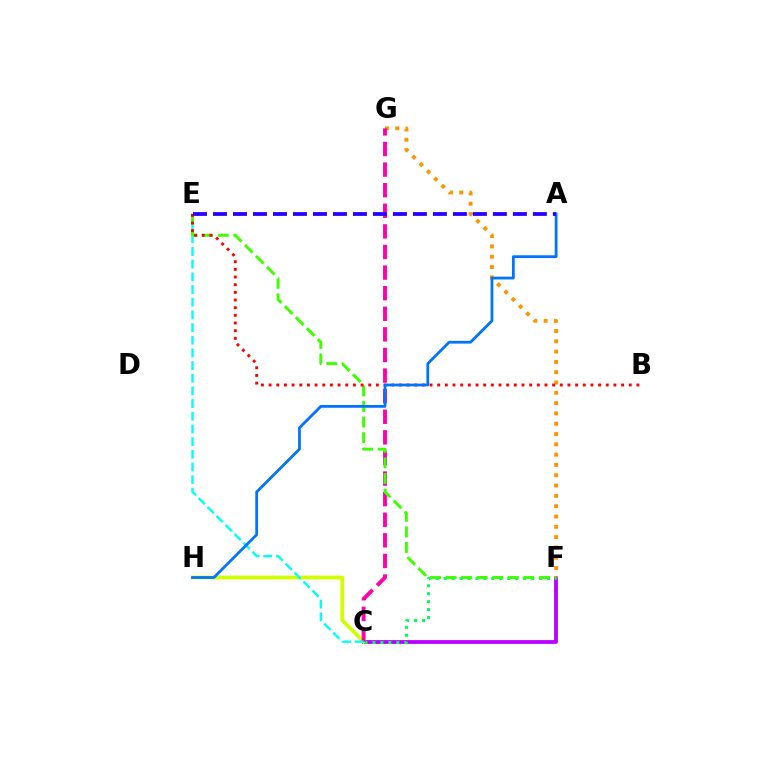{('C', 'F'): [{'color': '#b900ff', 'line_style': 'solid', 'thickness': 2.73}, {'color': '#00ff5c', 'line_style': 'dotted', 'thickness': 2.16}], ('F', 'G'): [{'color': '#ff9400', 'line_style': 'dotted', 'thickness': 2.8}], ('C', 'H'): [{'color': '#d1ff00', 'line_style': 'solid', 'thickness': 2.69}], ('C', 'G'): [{'color': '#ff00ac', 'line_style': 'dashed', 'thickness': 2.8}], ('C', 'E'): [{'color': '#00fff6', 'line_style': 'dashed', 'thickness': 1.72}], ('E', 'F'): [{'color': '#3dff00', 'line_style': 'dashed', 'thickness': 2.11}], ('B', 'E'): [{'color': '#ff0000', 'line_style': 'dotted', 'thickness': 2.08}], ('A', 'H'): [{'color': '#0074ff', 'line_style': 'solid', 'thickness': 1.99}], ('A', 'E'): [{'color': '#2500ff', 'line_style': 'dashed', 'thickness': 2.72}]}